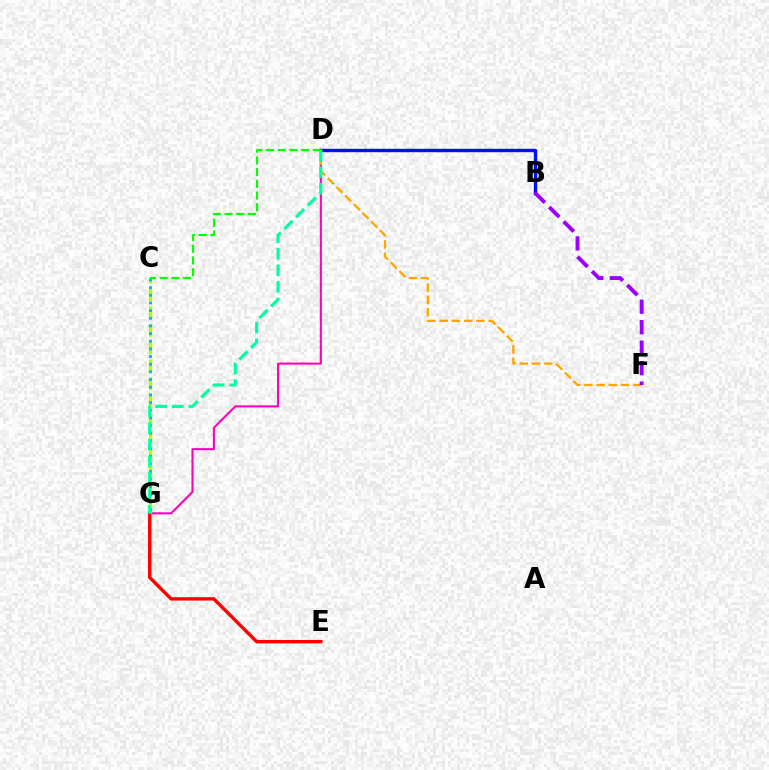{('E', 'G'): [{'color': '#ff0000', 'line_style': 'solid', 'thickness': 2.43}], ('B', 'D'): [{'color': '#0010ff', 'line_style': 'solid', 'thickness': 2.45}], ('D', 'G'): [{'color': '#ff00bd', 'line_style': 'solid', 'thickness': 1.5}, {'color': '#00ff9d', 'line_style': 'dashed', 'thickness': 2.25}], ('C', 'G'): [{'color': '#b3ff00', 'line_style': 'dashed', 'thickness': 2.4}, {'color': '#00b5ff', 'line_style': 'dotted', 'thickness': 2.08}], ('D', 'F'): [{'color': '#ffa500', 'line_style': 'dashed', 'thickness': 1.66}], ('B', 'F'): [{'color': '#9b00ff', 'line_style': 'dashed', 'thickness': 2.78}], ('C', 'D'): [{'color': '#08ff00', 'line_style': 'dashed', 'thickness': 1.59}]}